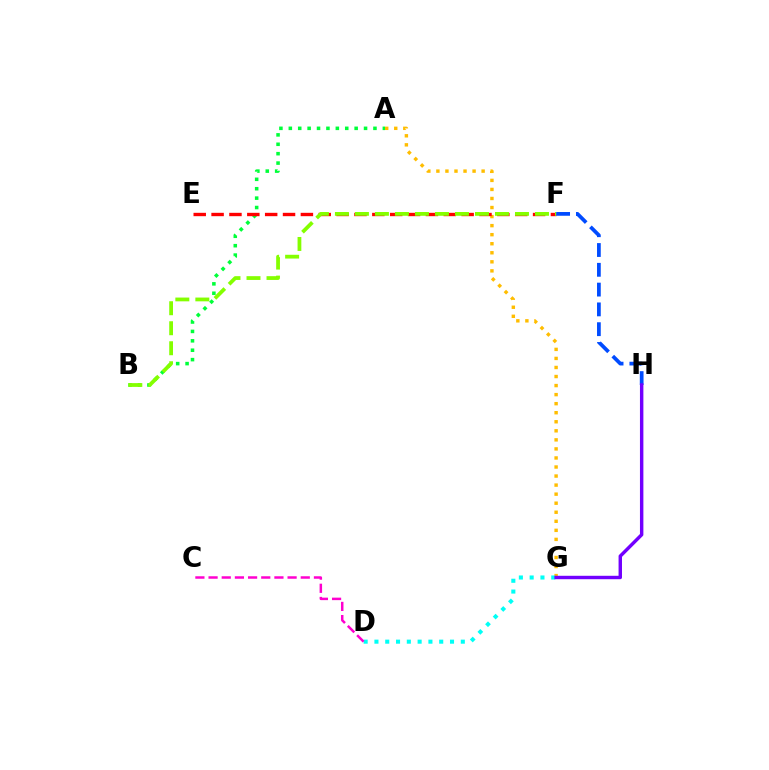{('A', 'G'): [{'color': '#ffbd00', 'line_style': 'dotted', 'thickness': 2.46}], ('D', 'G'): [{'color': '#00fff6', 'line_style': 'dotted', 'thickness': 2.93}], ('A', 'B'): [{'color': '#00ff39', 'line_style': 'dotted', 'thickness': 2.56}], ('E', 'F'): [{'color': '#ff0000', 'line_style': 'dashed', 'thickness': 2.43}], ('C', 'D'): [{'color': '#ff00cf', 'line_style': 'dashed', 'thickness': 1.79}], ('B', 'F'): [{'color': '#84ff00', 'line_style': 'dashed', 'thickness': 2.72}], ('F', 'H'): [{'color': '#004bff', 'line_style': 'dashed', 'thickness': 2.69}], ('G', 'H'): [{'color': '#7200ff', 'line_style': 'solid', 'thickness': 2.47}]}